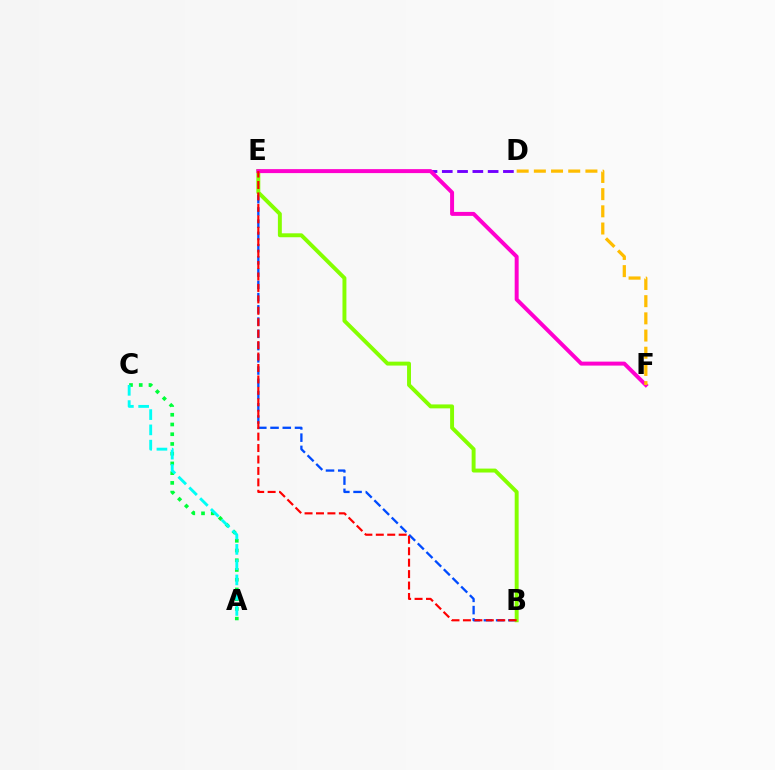{('A', 'C'): [{'color': '#00ff39', 'line_style': 'dotted', 'thickness': 2.64}, {'color': '#00fff6', 'line_style': 'dashed', 'thickness': 2.07}], ('D', 'E'): [{'color': '#7200ff', 'line_style': 'dashed', 'thickness': 2.08}], ('B', 'E'): [{'color': '#004bff', 'line_style': 'dashed', 'thickness': 1.66}, {'color': '#84ff00', 'line_style': 'solid', 'thickness': 2.83}, {'color': '#ff0000', 'line_style': 'dashed', 'thickness': 1.55}], ('E', 'F'): [{'color': '#ff00cf', 'line_style': 'solid', 'thickness': 2.86}], ('D', 'F'): [{'color': '#ffbd00', 'line_style': 'dashed', 'thickness': 2.34}]}